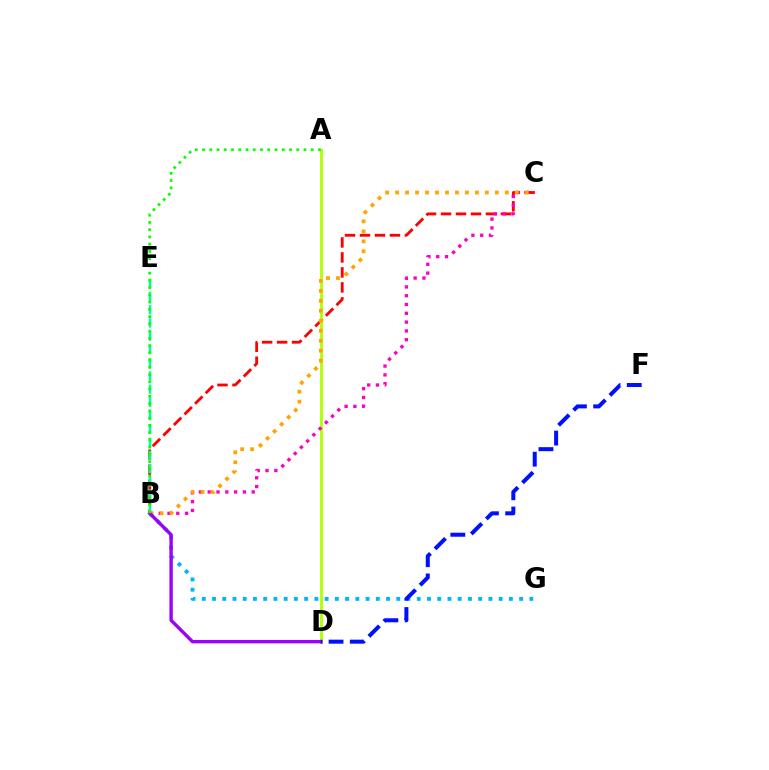{('B', 'C'): [{'color': '#ff0000', 'line_style': 'dashed', 'thickness': 2.03}, {'color': '#ff00bd', 'line_style': 'dotted', 'thickness': 2.39}, {'color': '#ffa500', 'line_style': 'dotted', 'thickness': 2.71}], ('A', 'D'): [{'color': '#b3ff00', 'line_style': 'solid', 'thickness': 2.05}], ('B', 'G'): [{'color': '#00b5ff', 'line_style': 'dotted', 'thickness': 2.78}], ('B', 'E'): [{'color': '#00ff9d', 'line_style': 'dashed', 'thickness': 1.8}], ('B', 'D'): [{'color': '#9b00ff', 'line_style': 'solid', 'thickness': 2.43}], ('A', 'B'): [{'color': '#08ff00', 'line_style': 'dotted', 'thickness': 1.97}], ('D', 'F'): [{'color': '#0010ff', 'line_style': 'dashed', 'thickness': 2.88}]}